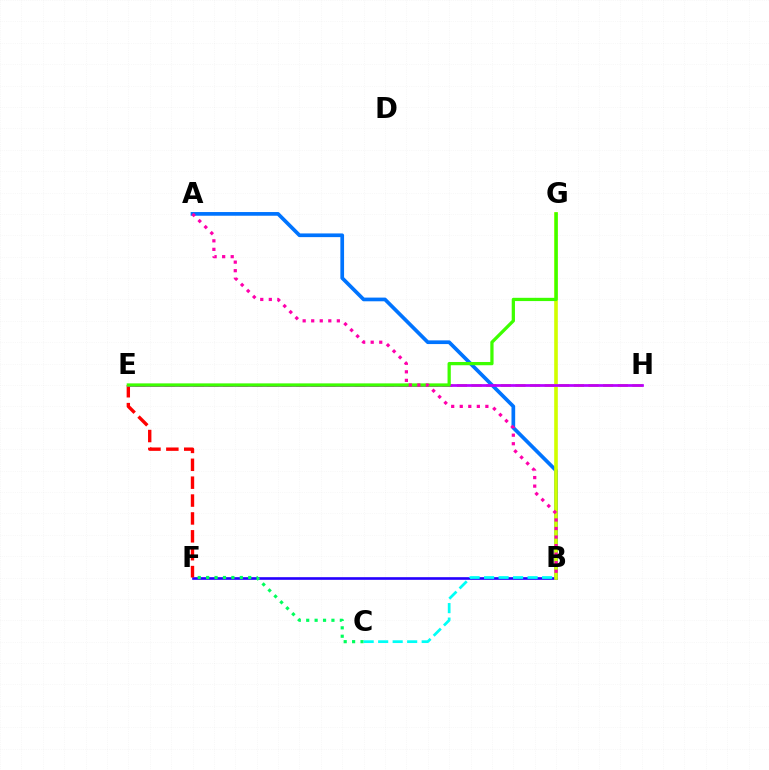{('E', 'H'): [{'color': '#ff9400', 'line_style': 'dashed', 'thickness': 1.99}, {'color': '#b900ff', 'line_style': 'solid', 'thickness': 1.96}], ('A', 'B'): [{'color': '#0074ff', 'line_style': 'solid', 'thickness': 2.66}, {'color': '#ff00ac', 'line_style': 'dotted', 'thickness': 2.32}], ('B', 'F'): [{'color': '#2500ff', 'line_style': 'solid', 'thickness': 1.89}], ('E', 'F'): [{'color': '#ff0000', 'line_style': 'dashed', 'thickness': 2.43}], ('B', 'G'): [{'color': '#d1ff00', 'line_style': 'solid', 'thickness': 2.61}], ('C', 'F'): [{'color': '#00ff5c', 'line_style': 'dotted', 'thickness': 2.29}], ('E', 'G'): [{'color': '#3dff00', 'line_style': 'solid', 'thickness': 2.34}], ('B', 'C'): [{'color': '#00fff6', 'line_style': 'dashed', 'thickness': 1.97}]}